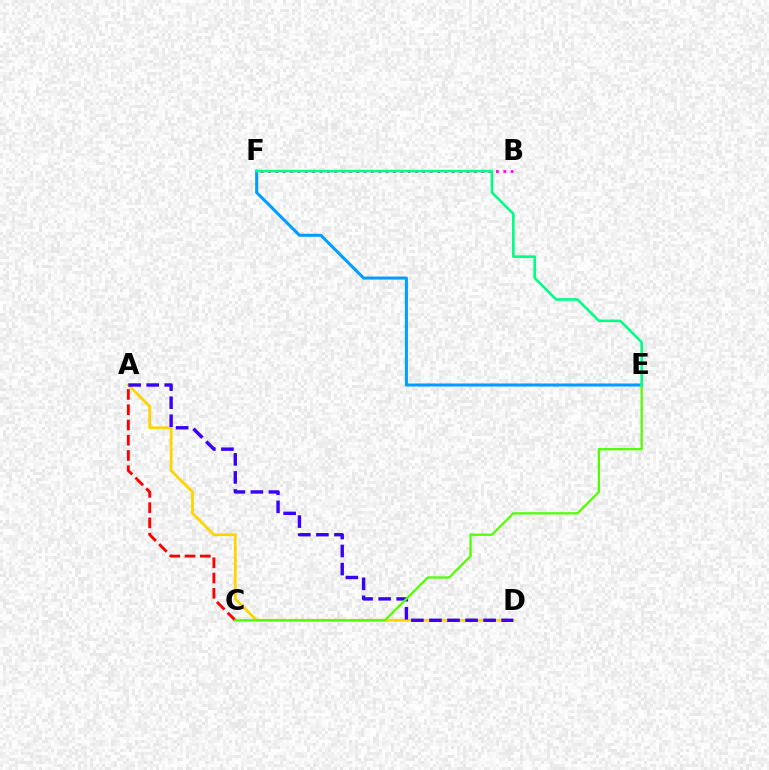{('A', 'C'): [{'color': '#ff0000', 'line_style': 'dashed', 'thickness': 2.07}], ('B', 'F'): [{'color': '#ff00ed', 'line_style': 'dotted', 'thickness': 2.0}], ('E', 'F'): [{'color': '#009eff', 'line_style': 'solid', 'thickness': 2.19}, {'color': '#00ff86', 'line_style': 'solid', 'thickness': 1.89}], ('A', 'D'): [{'color': '#ffd500', 'line_style': 'solid', 'thickness': 2.02}, {'color': '#3700ff', 'line_style': 'dashed', 'thickness': 2.45}], ('C', 'E'): [{'color': '#4fff00', 'line_style': 'solid', 'thickness': 1.62}]}